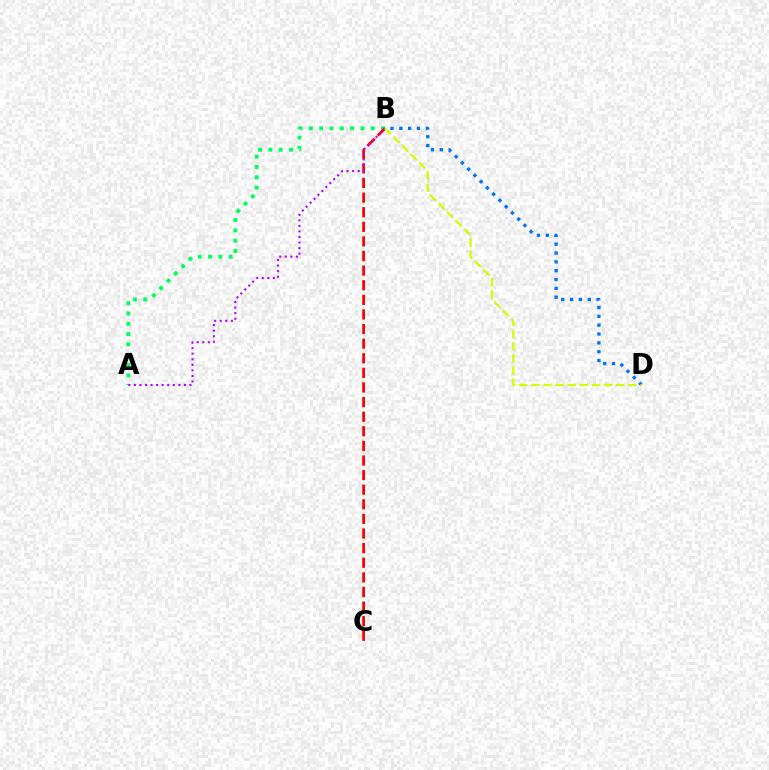{('A', 'B'): [{'color': '#00ff5c', 'line_style': 'dotted', 'thickness': 2.8}, {'color': '#b900ff', 'line_style': 'dotted', 'thickness': 1.51}], ('B', 'C'): [{'color': '#ff0000', 'line_style': 'dashed', 'thickness': 1.98}], ('B', 'D'): [{'color': '#0074ff', 'line_style': 'dotted', 'thickness': 2.4}, {'color': '#d1ff00', 'line_style': 'dashed', 'thickness': 1.65}]}